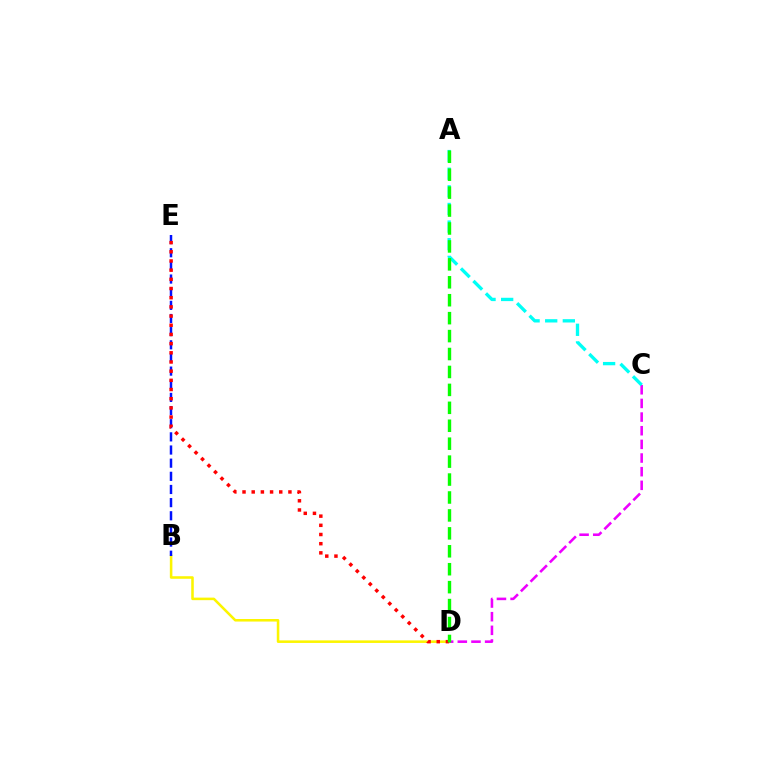{('B', 'D'): [{'color': '#fcf500', 'line_style': 'solid', 'thickness': 1.84}], ('B', 'E'): [{'color': '#0010ff', 'line_style': 'dashed', 'thickness': 1.79}], ('D', 'E'): [{'color': '#ff0000', 'line_style': 'dotted', 'thickness': 2.49}], ('C', 'D'): [{'color': '#ee00ff', 'line_style': 'dashed', 'thickness': 1.85}], ('A', 'C'): [{'color': '#00fff6', 'line_style': 'dashed', 'thickness': 2.4}], ('A', 'D'): [{'color': '#08ff00', 'line_style': 'dashed', 'thickness': 2.44}]}